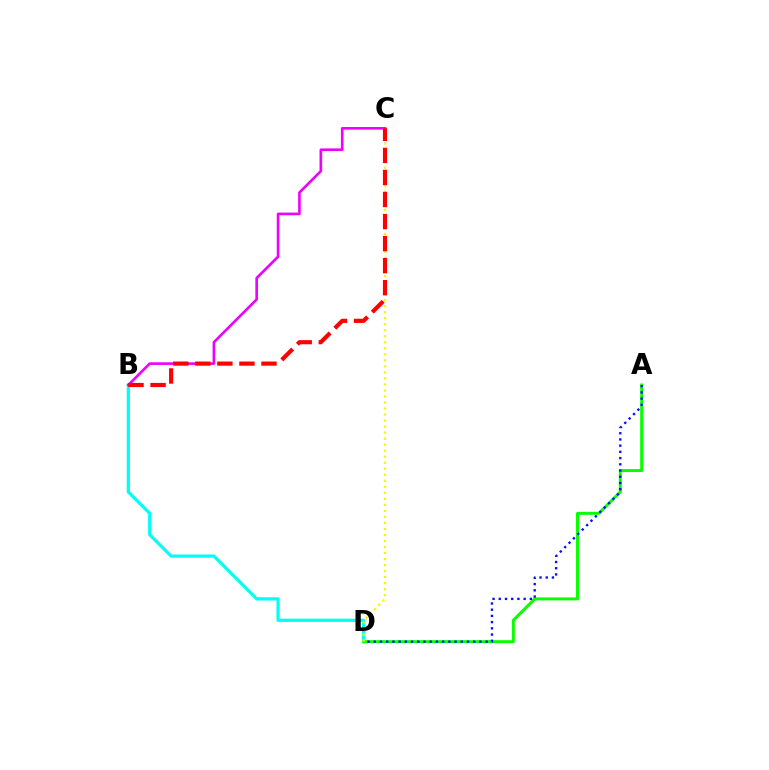{('B', 'D'): [{'color': '#00fff6', 'line_style': 'solid', 'thickness': 2.32}], ('A', 'D'): [{'color': '#08ff00', 'line_style': 'solid', 'thickness': 2.13}, {'color': '#0010ff', 'line_style': 'dotted', 'thickness': 1.69}], ('B', 'C'): [{'color': '#ee00ff', 'line_style': 'solid', 'thickness': 1.89}, {'color': '#ff0000', 'line_style': 'dashed', 'thickness': 3.0}], ('C', 'D'): [{'color': '#fcf500', 'line_style': 'dotted', 'thickness': 1.64}]}